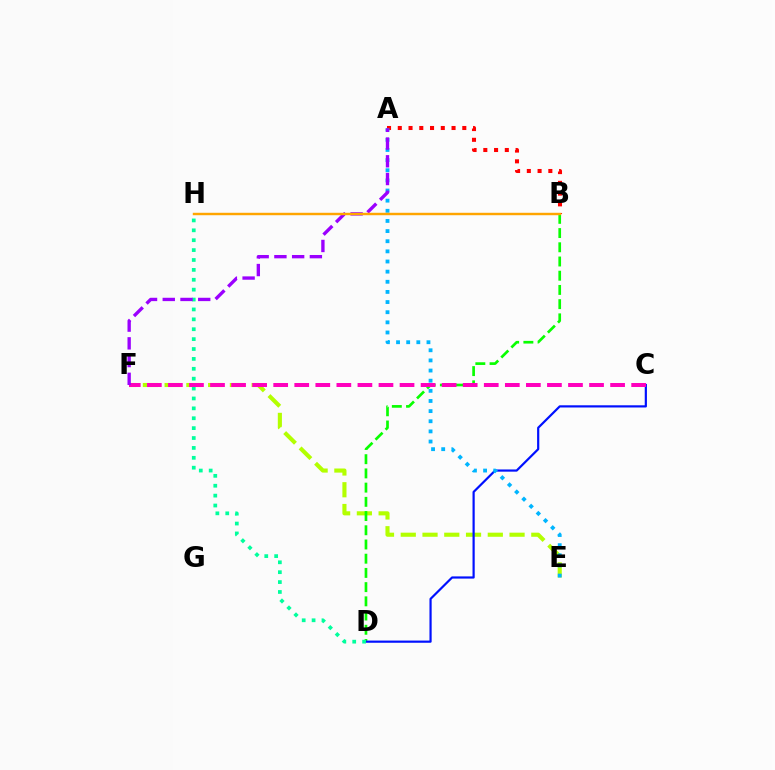{('E', 'F'): [{'color': '#b3ff00', 'line_style': 'dashed', 'thickness': 2.96}], ('B', 'D'): [{'color': '#08ff00', 'line_style': 'dashed', 'thickness': 1.93}], ('C', 'D'): [{'color': '#0010ff', 'line_style': 'solid', 'thickness': 1.58}], ('D', 'H'): [{'color': '#00ff9d', 'line_style': 'dotted', 'thickness': 2.69}], ('C', 'F'): [{'color': '#ff00bd', 'line_style': 'dashed', 'thickness': 2.86}], ('A', 'B'): [{'color': '#ff0000', 'line_style': 'dotted', 'thickness': 2.92}], ('A', 'E'): [{'color': '#00b5ff', 'line_style': 'dotted', 'thickness': 2.76}], ('A', 'F'): [{'color': '#9b00ff', 'line_style': 'dashed', 'thickness': 2.41}], ('B', 'H'): [{'color': '#ffa500', 'line_style': 'solid', 'thickness': 1.75}]}